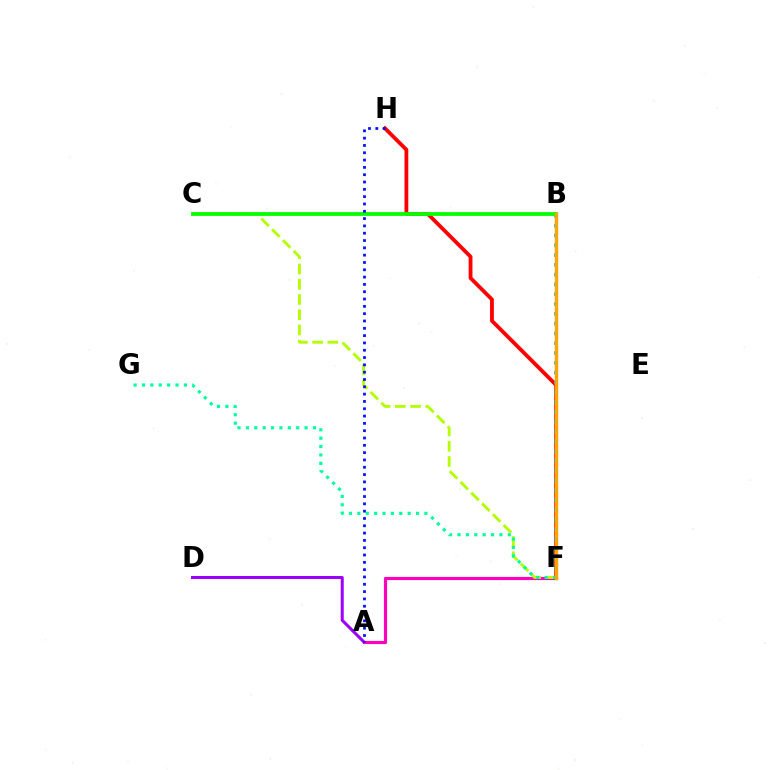{('A', 'F'): [{'color': '#ff00bd', 'line_style': 'solid', 'thickness': 2.28}], ('A', 'D'): [{'color': '#9b00ff', 'line_style': 'solid', 'thickness': 2.18}], ('C', 'F'): [{'color': '#b3ff00', 'line_style': 'dashed', 'thickness': 2.07}], ('F', 'H'): [{'color': '#ff0000', 'line_style': 'solid', 'thickness': 2.73}], ('B', 'F'): [{'color': '#00b5ff', 'line_style': 'dotted', 'thickness': 2.66}, {'color': '#ffa500', 'line_style': 'solid', 'thickness': 2.45}], ('F', 'G'): [{'color': '#00ff9d', 'line_style': 'dotted', 'thickness': 2.28}], ('B', 'C'): [{'color': '#08ff00', 'line_style': 'solid', 'thickness': 2.73}], ('A', 'H'): [{'color': '#0010ff', 'line_style': 'dotted', 'thickness': 1.99}]}